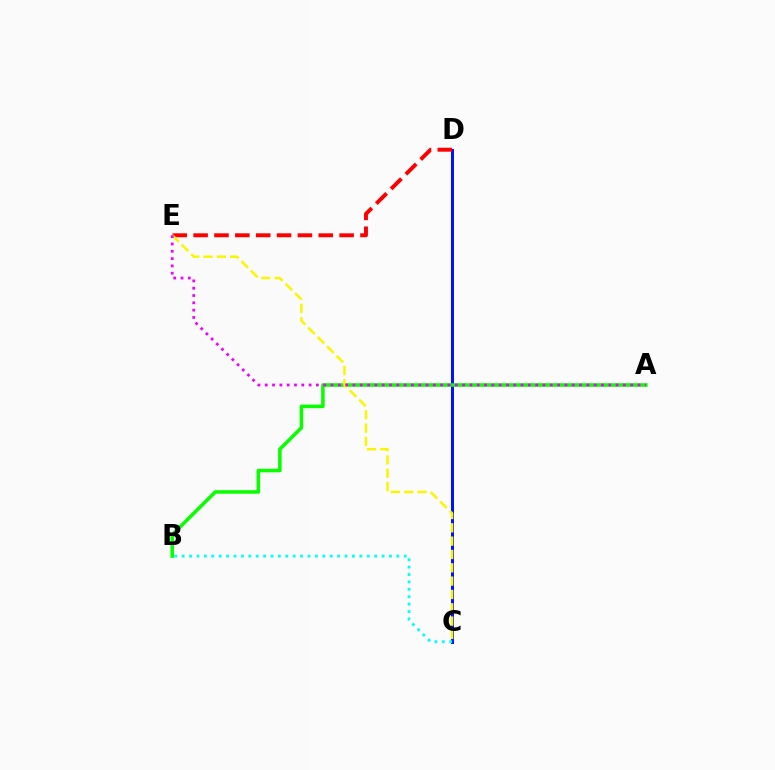{('C', 'D'): [{'color': '#0010ff', 'line_style': 'solid', 'thickness': 2.14}], ('A', 'B'): [{'color': '#08ff00', 'line_style': 'solid', 'thickness': 2.55}], ('B', 'C'): [{'color': '#00fff6', 'line_style': 'dotted', 'thickness': 2.01}], ('D', 'E'): [{'color': '#ff0000', 'line_style': 'dashed', 'thickness': 2.83}], ('C', 'E'): [{'color': '#fcf500', 'line_style': 'dashed', 'thickness': 1.81}], ('A', 'E'): [{'color': '#ee00ff', 'line_style': 'dotted', 'thickness': 1.99}]}